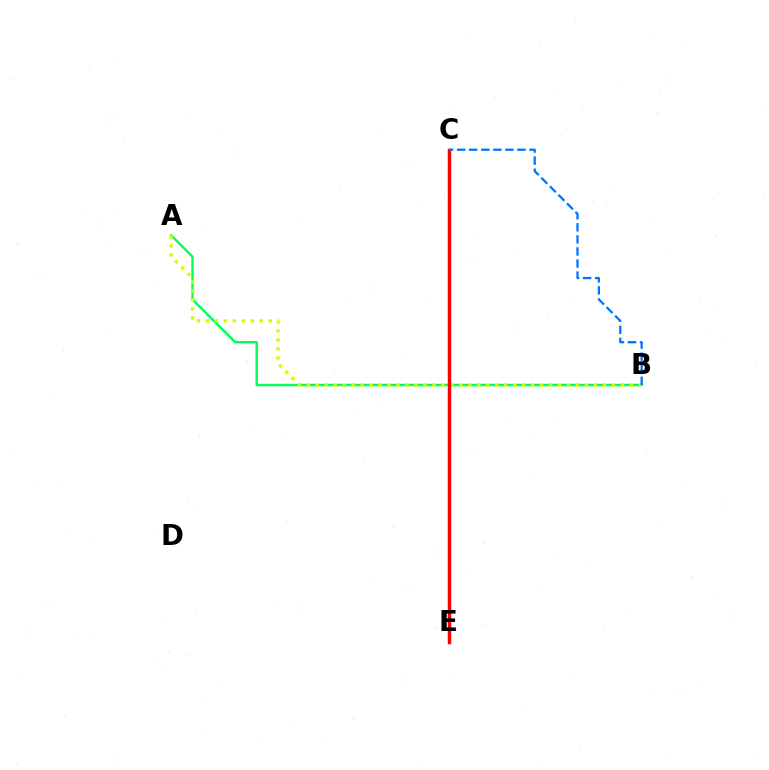{('A', 'B'): [{'color': '#00ff5c', 'line_style': 'solid', 'thickness': 1.74}, {'color': '#d1ff00', 'line_style': 'dotted', 'thickness': 2.44}], ('C', 'E'): [{'color': '#b900ff', 'line_style': 'solid', 'thickness': 2.43}, {'color': '#ff0000', 'line_style': 'solid', 'thickness': 2.27}], ('B', 'C'): [{'color': '#0074ff', 'line_style': 'dashed', 'thickness': 1.64}]}